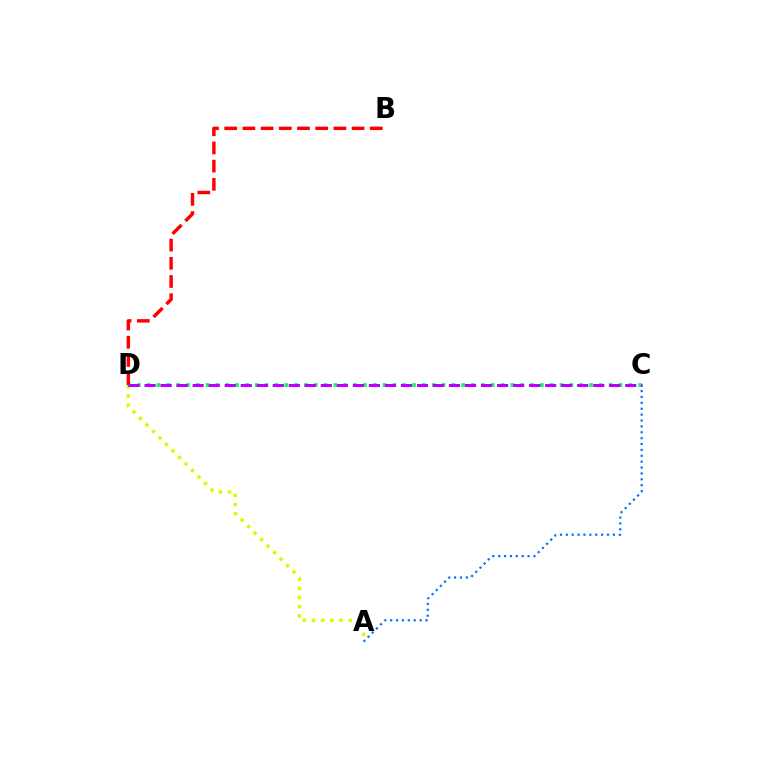{('A', 'D'): [{'color': '#d1ff00', 'line_style': 'dotted', 'thickness': 2.5}], ('C', 'D'): [{'color': '#00ff5c', 'line_style': 'dotted', 'thickness': 2.67}, {'color': '#b900ff', 'line_style': 'dashed', 'thickness': 2.18}], ('A', 'C'): [{'color': '#0074ff', 'line_style': 'dotted', 'thickness': 1.6}], ('B', 'D'): [{'color': '#ff0000', 'line_style': 'dashed', 'thickness': 2.47}]}